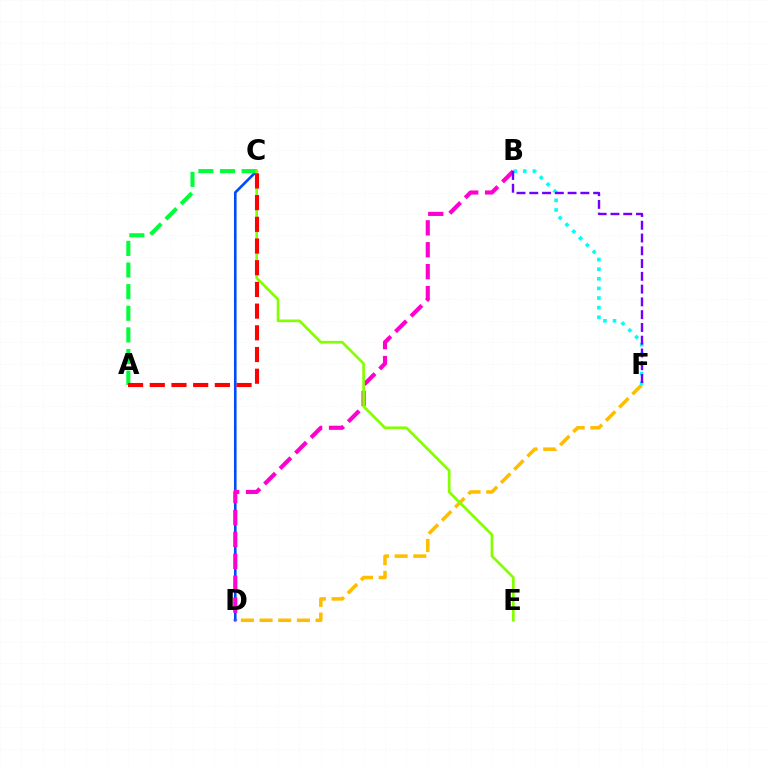{('C', 'D'): [{'color': '#004bff', 'line_style': 'solid', 'thickness': 1.89}], ('B', 'D'): [{'color': '#ff00cf', 'line_style': 'dashed', 'thickness': 2.98}], ('A', 'C'): [{'color': '#00ff39', 'line_style': 'dashed', 'thickness': 2.94}, {'color': '#ff0000', 'line_style': 'dashed', 'thickness': 2.95}], ('D', 'F'): [{'color': '#ffbd00', 'line_style': 'dashed', 'thickness': 2.54}], ('C', 'E'): [{'color': '#84ff00', 'line_style': 'solid', 'thickness': 1.94}], ('B', 'F'): [{'color': '#00fff6', 'line_style': 'dotted', 'thickness': 2.61}, {'color': '#7200ff', 'line_style': 'dashed', 'thickness': 1.73}]}